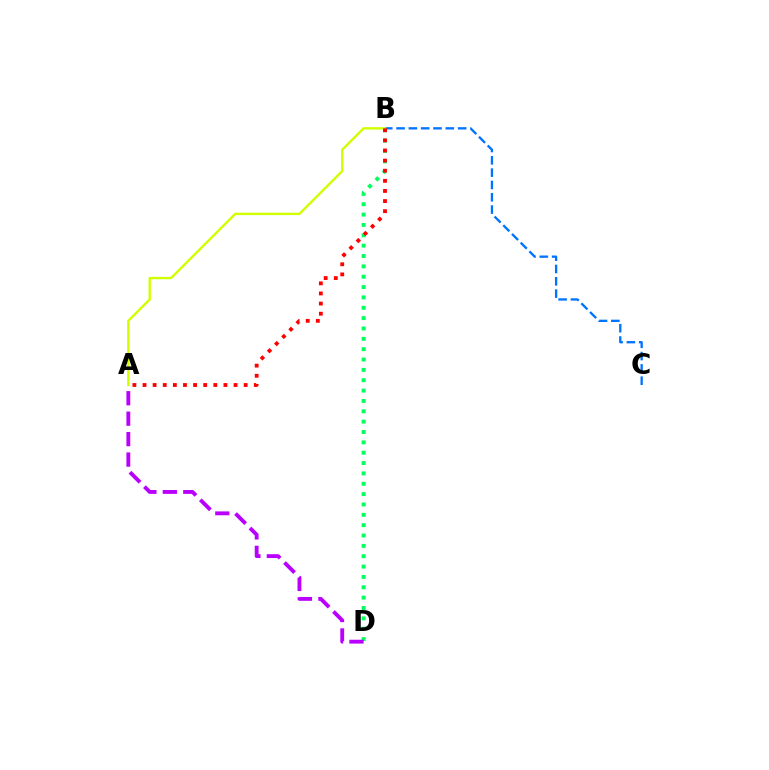{('B', 'D'): [{'color': '#00ff5c', 'line_style': 'dotted', 'thickness': 2.81}], ('B', 'C'): [{'color': '#0074ff', 'line_style': 'dashed', 'thickness': 1.67}], ('A', 'D'): [{'color': '#b900ff', 'line_style': 'dashed', 'thickness': 2.78}], ('A', 'B'): [{'color': '#d1ff00', 'line_style': 'solid', 'thickness': 1.72}, {'color': '#ff0000', 'line_style': 'dotted', 'thickness': 2.75}]}